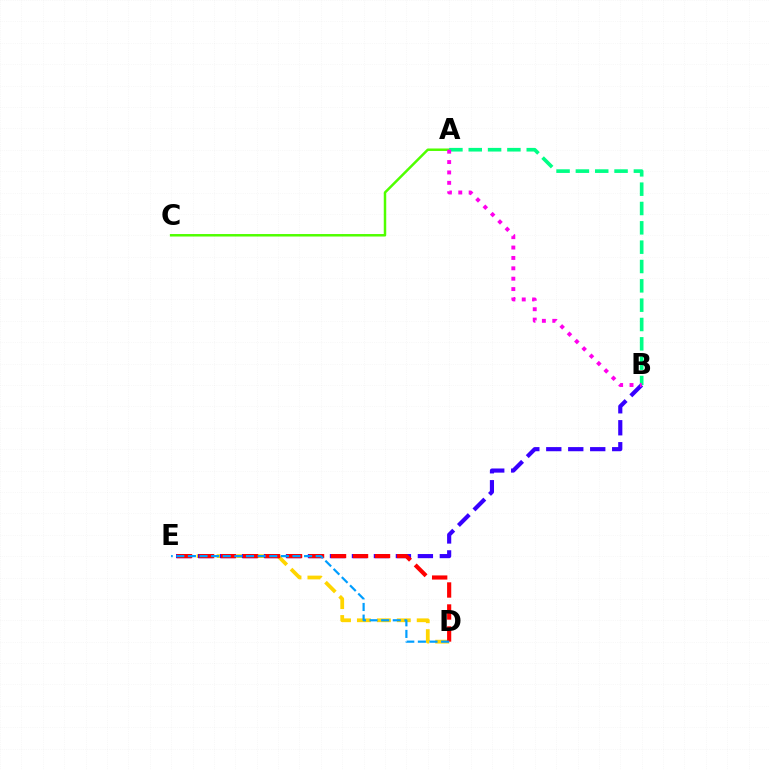{('D', 'E'): [{'color': '#ffd500', 'line_style': 'dashed', 'thickness': 2.71}, {'color': '#ff0000', 'line_style': 'dashed', 'thickness': 2.99}, {'color': '#009eff', 'line_style': 'dashed', 'thickness': 1.58}], ('B', 'E'): [{'color': '#3700ff', 'line_style': 'dashed', 'thickness': 2.99}], ('A', 'C'): [{'color': '#4fff00', 'line_style': 'solid', 'thickness': 1.79}], ('A', 'B'): [{'color': '#00ff86', 'line_style': 'dashed', 'thickness': 2.63}, {'color': '#ff00ed', 'line_style': 'dotted', 'thickness': 2.82}]}